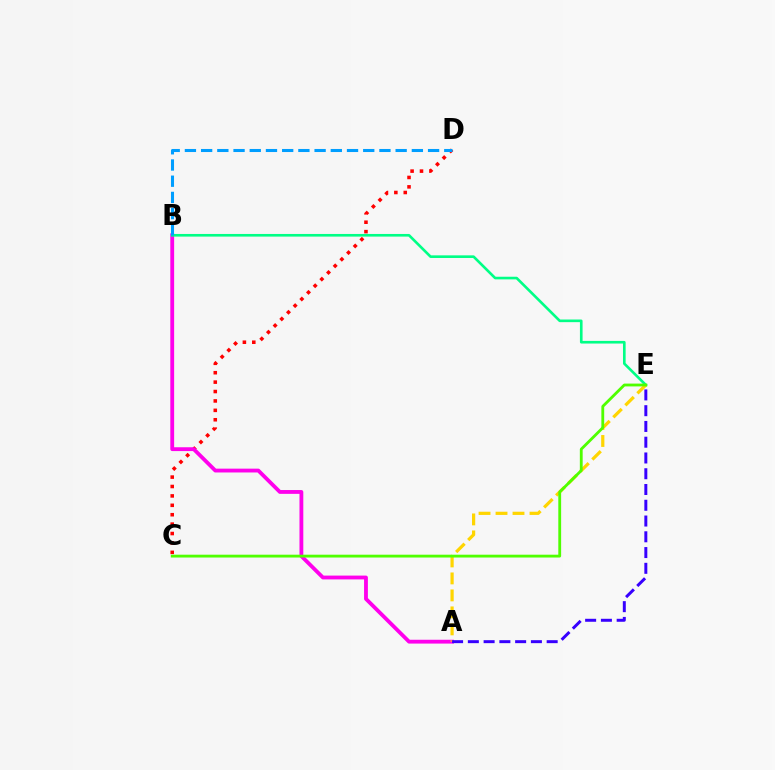{('C', 'D'): [{'color': '#ff0000', 'line_style': 'dotted', 'thickness': 2.56}], ('A', 'B'): [{'color': '#ff00ed', 'line_style': 'solid', 'thickness': 2.75}], ('B', 'E'): [{'color': '#00ff86', 'line_style': 'solid', 'thickness': 1.9}], ('A', 'E'): [{'color': '#ffd500', 'line_style': 'dashed', 'thickness': 2.31}, {'color': '#3700ff', 'line_style': 'dashed', 'thickness': 2.14}], ('B', 'D'): [{'color': '#009eff', 'line_style': 'dashed', 'thickness': 2.2}], ('C', 'E'): [{'color': '#4fff00', 'line_style': 'solid', 'thickness': 2.03}]}